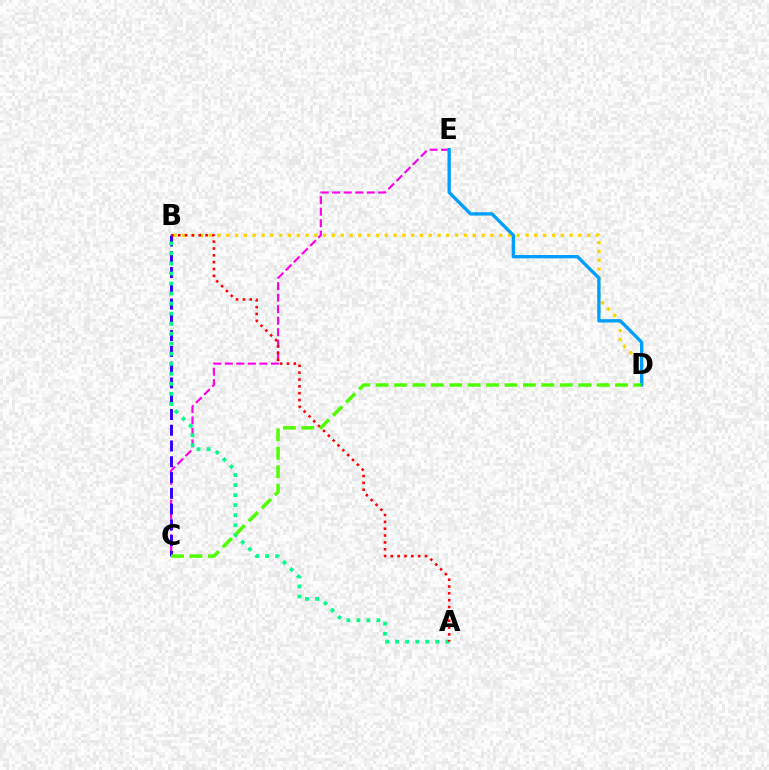{('B', 'D'): [{'color': '#ffd500', 'line_style': 'dotted', 'thickness': 2.39}], ('C', 'E'): [{'color': '#ff00ed', 'line_style': 'dashed', 'thickness': 1.56}], ('B', 'C'): [{'color': '#3700ff', 'line_style': 'dashed', 'thickness': 2.14}], ('A', 'B'): [{'color': '#00ff86', 'line_style': 'dotted', 'thickness': 2.72}, {'color': '#ff0000', 'line_style': 'dotted', 'thickness': 1.86}], ('D', 'E'): [{'color': '#009eff', 'line_style': 'solid', 'thickness': 2.39}], ('C', 'D'): [{'color': '#4fff00', 'line_style': 'dashed', 'thickness': 2.5}]}